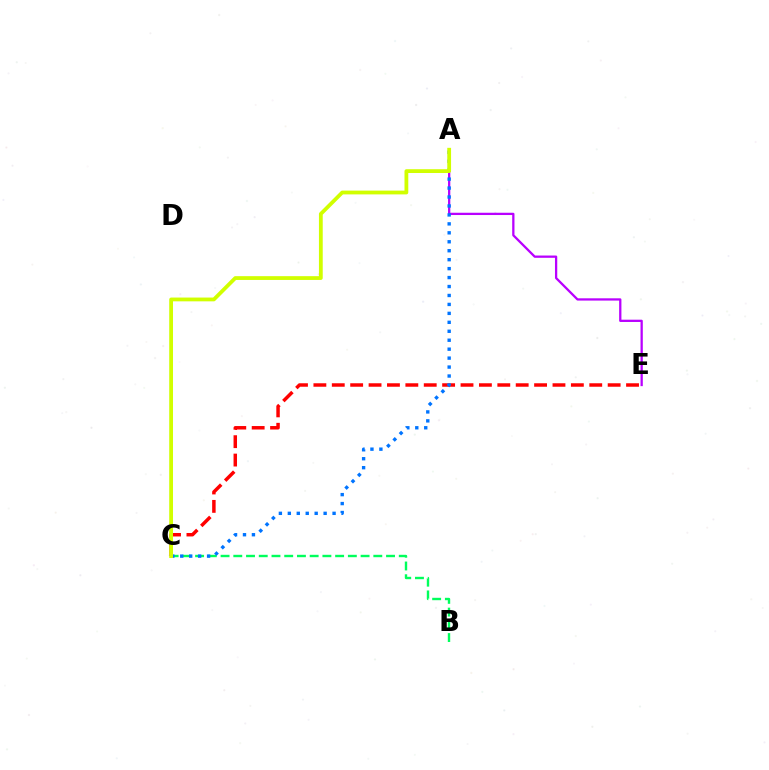{('B', 'C'): [{'color': '#00ff5c', 'line_style': 'dashed', 'thickness': 1.73}], ('A', 'E'): [{'color': '#b900ff', 'line_style': 'solid', 'thickness': 1.64}], ('C', 'E'): [{'color': '#ff0000', 'line_style': 'dashed', 'thickness': 2.5}], ('A', 'C'): [{'color': '#0074ff', 'line_style': 'dotted', 'thickness': 2.43}, {'color': '#d1ff00', 'line_style': 'solid', 'thickness': 2.73}]}